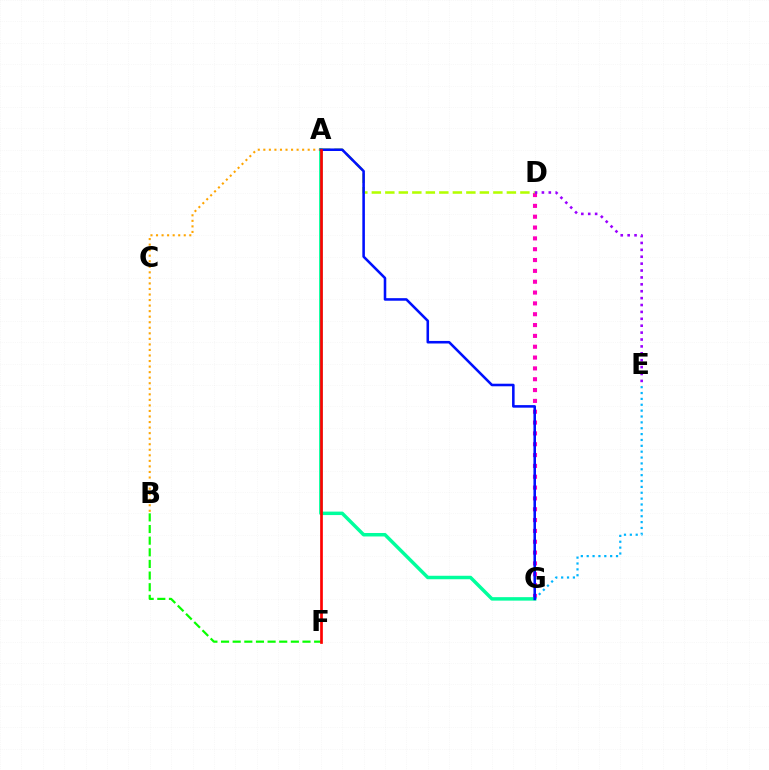{('D', 'G'): [{'color': '#ff00bd', 'line_style': 'dotted', 'thickness': 2.94}], ('A', 'G'): [{'color': '#00ff9d', 'line_style': 'solid', 'thickness': 2.5}, {'color': '#0010ff', 'line_style': 'solid', 'thickness': 1.84}], ('A', 'B'): [{'color': '#ffa500', 'line_style': 'dotted', 'thickness': 1.51}], ('A', 'D'): [{'color': '#b3ff00', 'line_style': 'dashed', 'thickness': 1.83}], ('E', 'G'): [{'color': '#00b5ff', 'line_style': 'dotted', 'thickness': 1.59}], ('B', 'F'): [{'color': '#08ff00', 'line_style': 'dashed', 'thickness': 1.58}], ('D', 'E'): [{'color': '#9b00ff', 'line_style': 'dotted', 'thickness': 1.87}], ('A', 'F'): [{'color': '#ff0000', 'line_style': 'solid', 'thickness': 1.94}]}